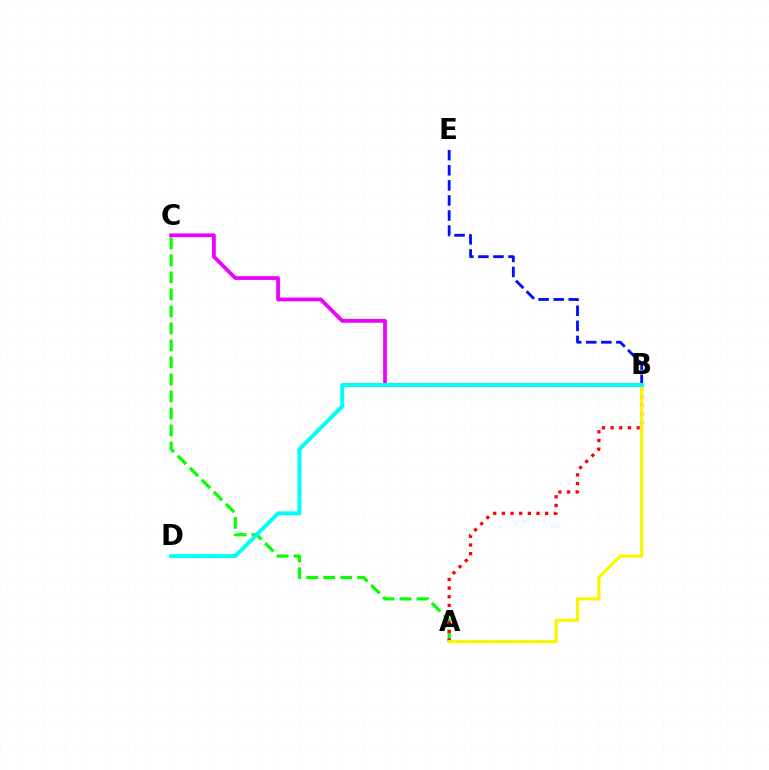{('A', 'C'): [{'color': '#08ff00', 'line_style': 'dashed', 'thickness': 2.31}], ('A', 'B'): [{'color': '#ff0000', 'line_style': 'dotted', 'thickness': 2.35}, {'color': '#fcf500', 'line_style': 'solid', 'thickness': 2.27}], ('B', 'C'): [{'color': '#ee00ff', 'line_style': 'solid', 'thickness': 2.71}], ('B', 'E'): [{'color': '#0010ff', 'line_style': 'dashed', 'thickness': 2.05}], ('B', 'D'): [{'color': '#00fff6', 'line_style': 'solid', 'thickness': 2.86}]}